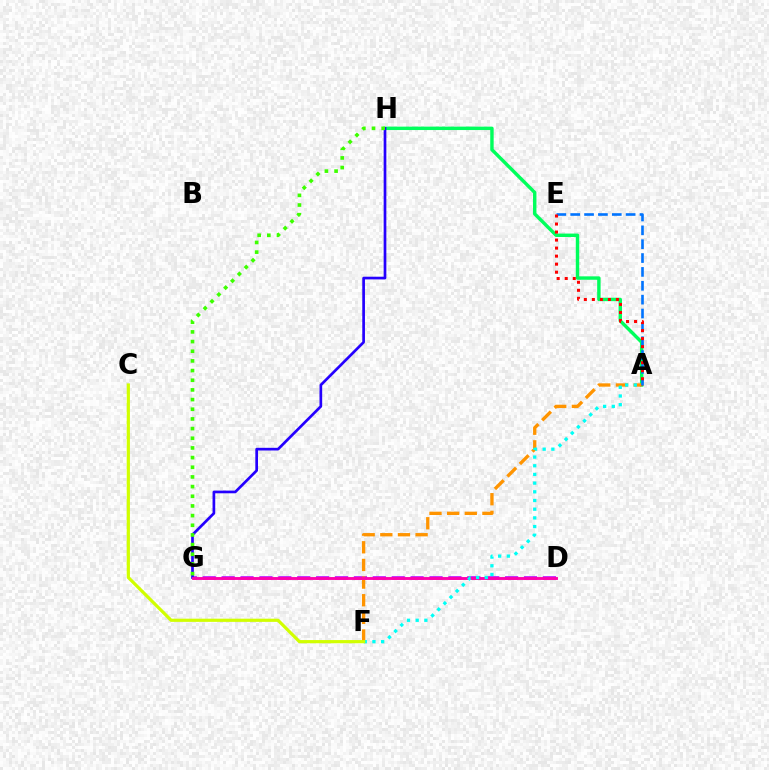{('D', 'G'): [{'color': '#b900ff', 'line_style': 'dashed', 'thickness': 2.57}, {'color': '#ff00ac', 'line_style': 'solid', 'thickness': 2.07}], ('A', 'H'): [{'color': '#00ff5c', 'line_style': 'solid', 'thickness': 2.46}], ('A', 'F'): [{'color': '#ff9400', 'line_style': 'dashed', 'thickness': 2.4}, {'color': '#00fff6', 'line_style': 'dotted', 'thickness': 2.36}], ('G', 'H'): [{'color': '#2500ff', 'line_style': 'solid', 'thickness': 1.94}, {'color': '#3dff00', 'line_style': 'dotted', 'thickness': 2.63}], ('A', 'E'): [{'color': '#0074ff', 'line_style': 'dashed', 'thickness': 1.88}, {'color': '#ff0000', 'line_style': 'dotted', 'thickness': 2.18}], ('C', 'F'): [{'color': '#d1ff00', 'line_style': 'solid', 'thickness': 2.3}]}